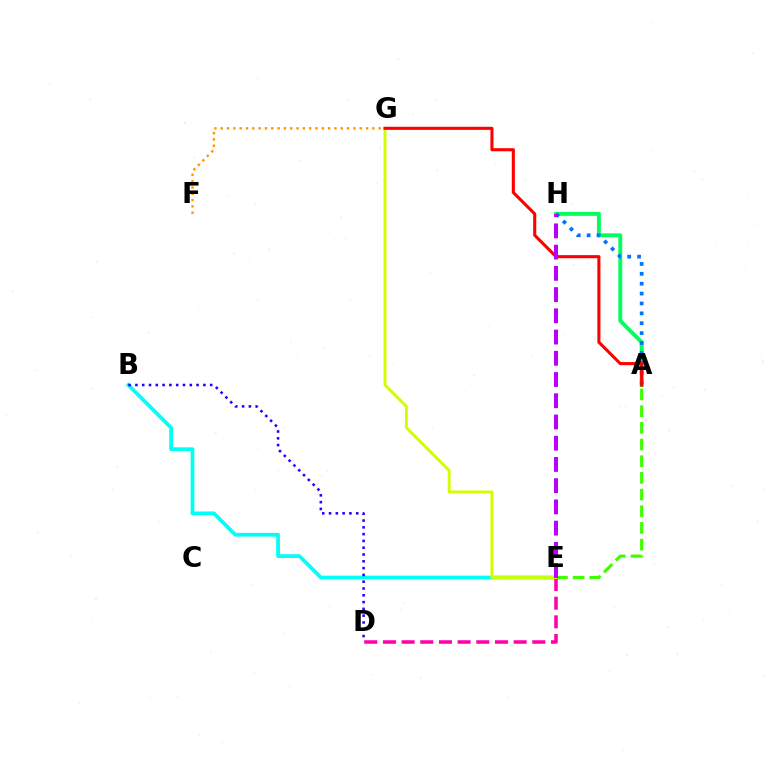{('A', 'E'): [{'color': '#3dff00', 'line_style': 'dashed', 'thickness': 2.27}], ('F', 'G'): [{'color': '#ff9400', 'line_style': 'dotted', 'thickness': 1.72}], ('B', 'E'): [{'color': '#00fff6', 'line_style': 'solid', 'thickness': 2.69}], ('D', 'E'): [{'color': '#ff00ac', 'line_style': 'dashed', 'thickness': 2.54}], ('A', 'H'): [{'color': '#00ff5c', 'line_style': 'solid', 'thickness': 2.81}, {'color': '#0074ff', 'line_style': 'dotted', 'thickness': 2.68}], ('E', 'G'): [{'color': '#d1ff00', 'line_style': 'solid', 'thickness': 2.09}], ('A', 'G'): [{'color': '#ff0000', 'line_style': 'solid', 'thickness': 2.22}], ('E', 'H'): [{'color': '#b900ff', 'line_style': 'dashed', 'thickness': 2.88}], ('B', 'D'): [{'color': '#2500ff', 'line_style': 'dotted', 'thickness': 1.85}]}